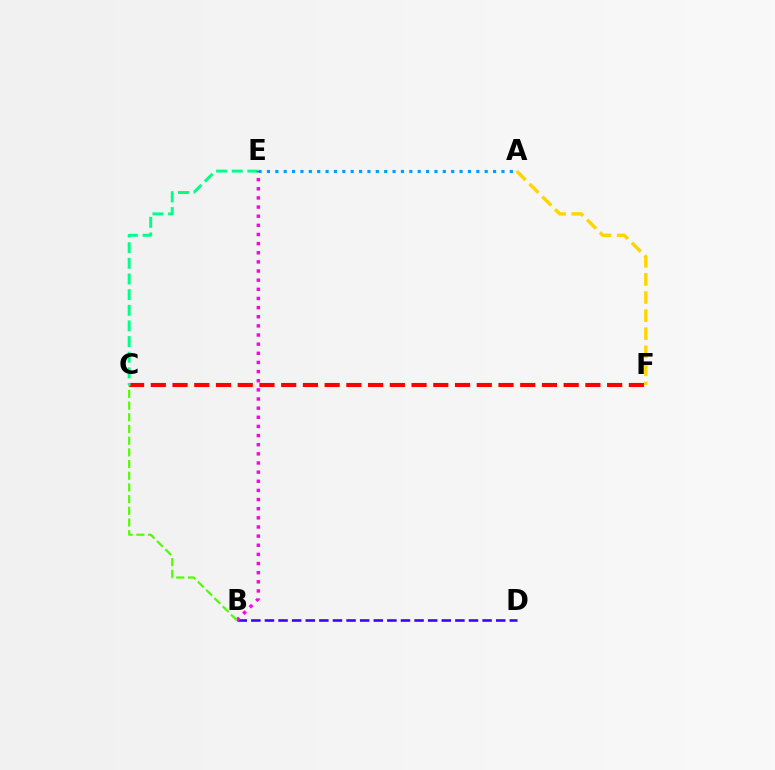{('C', 'F'): [{'color': '#ff0000', 'line_style': 'dashed', 'thickness': 2.95}], ('A', 'E'): [{'color': '#009eff', 'line_style': 'dotted', 'thickness': 2.28}], ('C', 'E'): [{'color': '#00ff86', 'line_style': 'dashed', 'thickness': 2.13}], ('B', 'D'): [{'color': '#3700ff', 'line_style': 'dashed', 'thickness': 1.85}], ('A', 'F'): [{'color': '#ffd500', 'line_style': 'dashed', 'thickness': 2.46}], ('B', 'E'): [{'color': '#ff00ed', 'line_style': 'dotted', 'thickness': 2.48}], ('B', 'C'): [{'color': '#4fff00', 'line_style': 'dashed', 'thickness': 1.59}]}